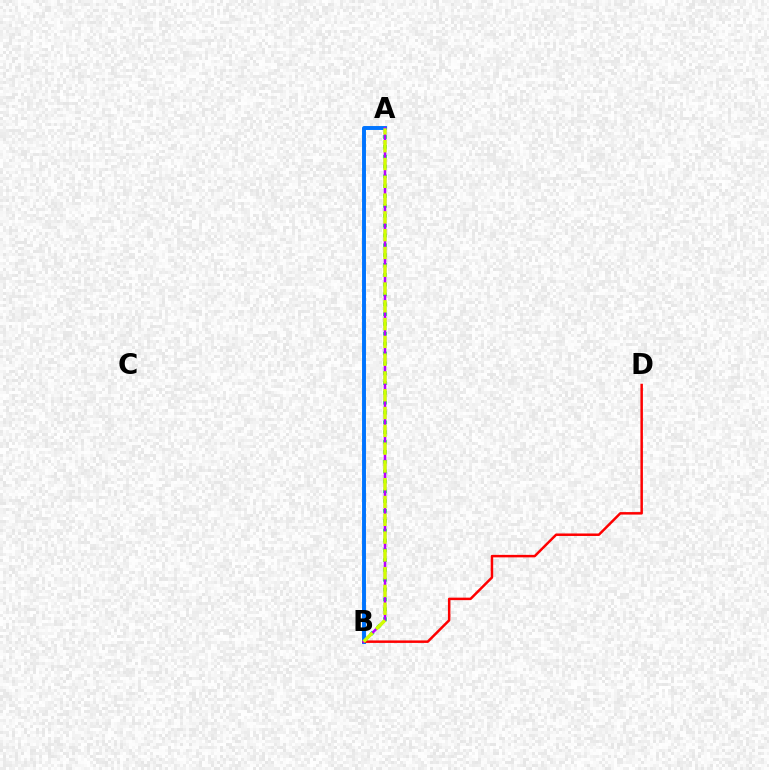{('A', 'B'): [{'color': '#00ff5c', 'line_style': 'dotted', 'thickness': 2.67}, {'color': '#0074ff', 'line_style': 'solid', 'thickness': 2.83}, {'color': '#b900ff', 'line_style': 'solid', 'thickness': 1.83}, {'color': '#d1ff00', 'line_style': 'dashed', 'thickness': 2.42}], ('B', 'D'): [{'color': '#ff0000', 'line_style': 'solid', 'thickness': 1.79}]}